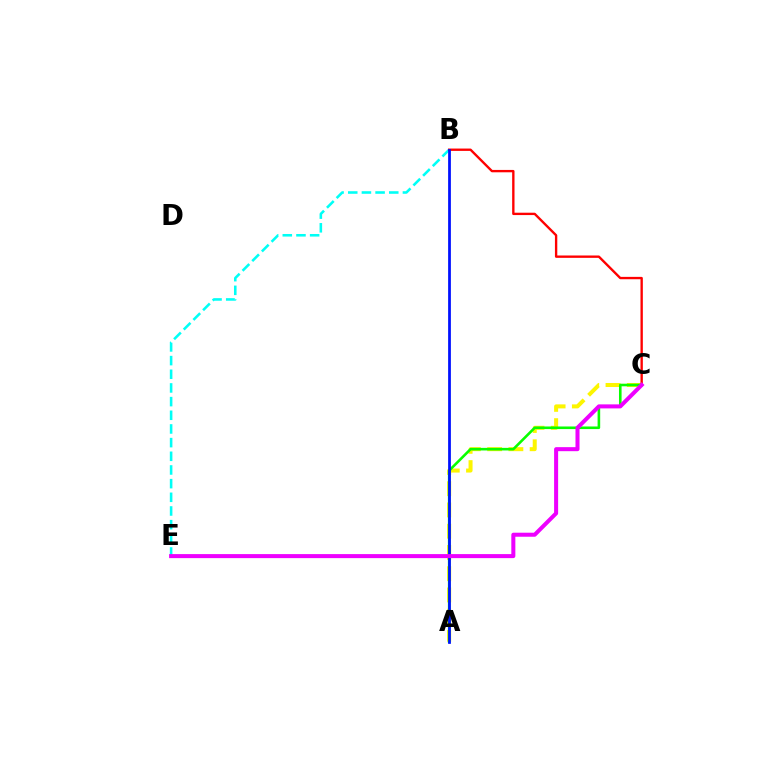{('B', 'E'): [{'color': '#00fff6', 'line_style': 'dashed', 'thickness': 1.86}], ('A', 'C'): [{'color': '#fcf500', 'line_style': 'dashed', 'thickness': 2.89}, {'color': '#08ff00', 'line_style': 'solid', 'thickness': 1.87}], ('B', 'C'): [{'color': '#ff0000', 'line_style': 'solid', 'thickness': 1.7}], ('A', 'B'): [{'color': '#0010ff', 'line_style': 'solid', 'thickness': 1.98}], ('C', 'E'): [{'color': '#ee00ff', 'line_style': 'solid', 'thickness': 2.9}]}